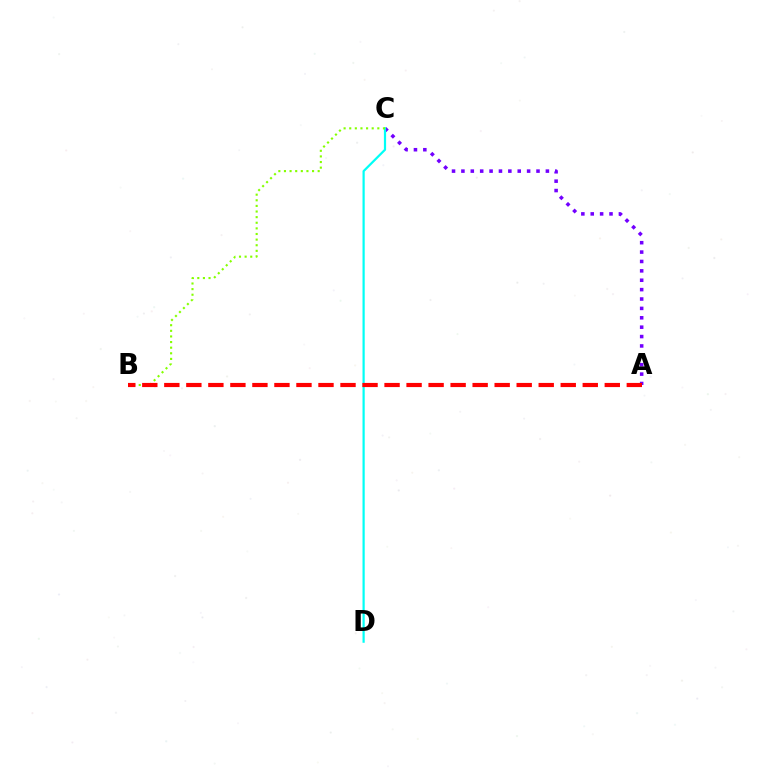{('A', 'C'): [{'color': '#7200ff', 'line_style': 'dotted', 'thickness': 2.55}], ('C', 'D'): [{'color': '#00fff6', 'line_style': 'solid', 'thickness': 1.59}], ('B', 'C'): [{'color': '#84ff00', 'line_style': 'dotted', 'thickness': 1.53}], ('A', 'B'): [{'color': '#ff0000', 'line_style': 'dashed', 'thickness': 2.99}]}